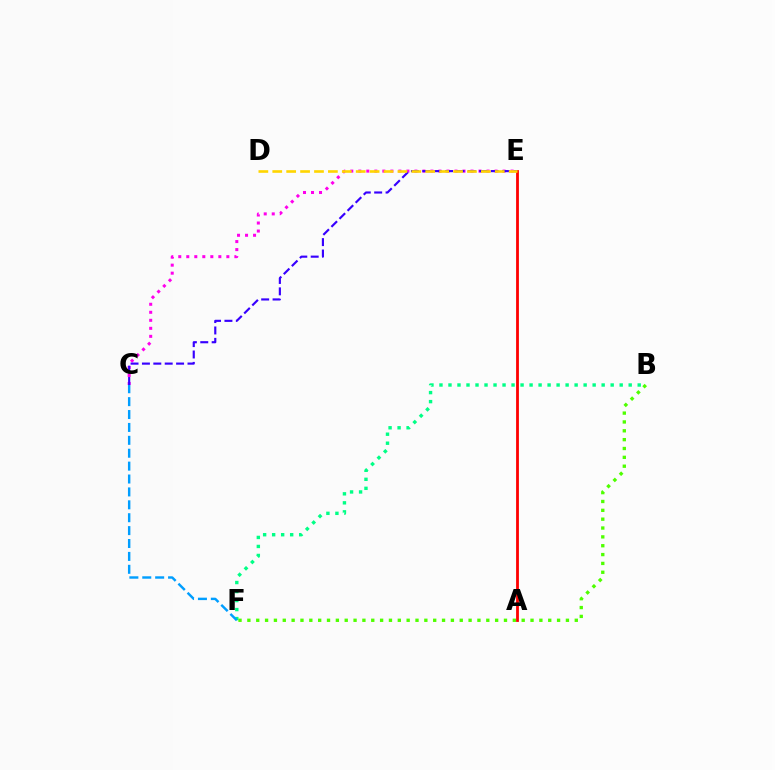{('C', 'E'): [{'color': '#ff00ed', 'line_style': 'dotted', 'thickness': 2.18}, {'color': '#3700ff', 'line_style': 'dashed', 'thickness': 1.55}], ('B', 'F'): [{'color': '#00ff86', 'line_style': 'dotted', 'thickness': 2.45}, {'color': '#4fff00', 'line_style': 'dotted', 'thickness': 2.4}], ('A', 'E'): [{'color': '#ff0000', 'line_style': 'solid', 'thickness': 2.02}], ('C', 'F'): [{'color': '#009eff', 'line_style': 'dashed', 'thickness': 1.75}], ('D', 'E'): [{'color': '#ffd500', 'line_style': 'dashed', 'thickness': 1.89}]}